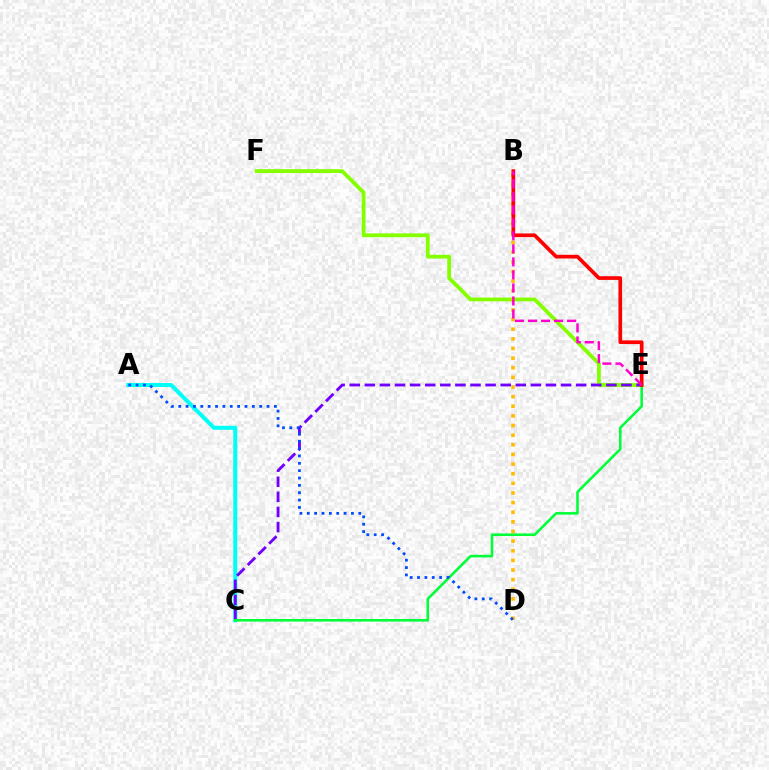{('E', 'F'): [{'color': '#84ff00', 'line_style': 'solid', 'thickness': 2.72}], ('A', 'C'): [{'color': '#00fff6', 'line_style': 'solid', 'thickness': 2.9}], ('C', 'E'): [{'color': '#7200ff', 'line_style': 'dashed', 'thickness': 2.05}, {'color': '#00ff39', 'line_style': 'solid', 'thickness': 1.85}], ('B', 'D'): [{'color': '#ffbd00', 'line_style': 'dotted', 'thickness': 2.62}], ('B', 'E'): [{'color': '#ff0000', 'line_style': 'solid', 'thickness': 2.66}, {'color': '#ff00cf', 'line_style': 'dashed', 'thickness': 1.77}], ('A', 'D'): [{'color': '#004bff', 'line_style': 'dotted', 'thickness': 2.0}]}